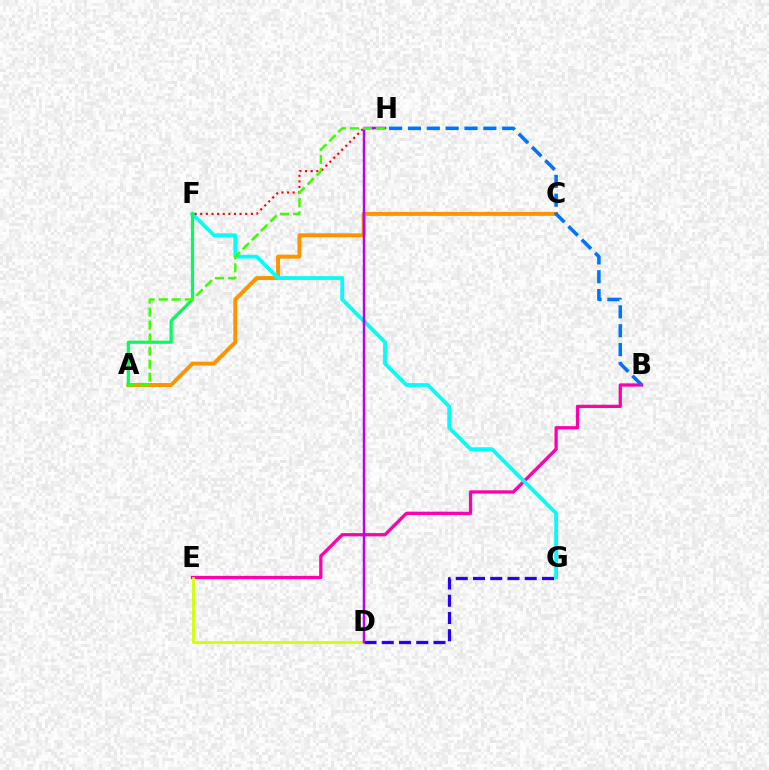{('A', 'C'): [{'color': '#ff9400', 'line_style': 'solid', 'thickness': 2.85}], ('B', 'E'): [{'color': '#ff00ac', 'line_style': 'solid', 'thickness': 2.36}], ('F', 'G'): [{'color': '#00fff6', 'line_style': 'solid', 'thickness': 2.73}], ('B', 'H'): [{'color': '#0074ff', 'line_style': 'dashed', 'thickness': 2.56}], ('A', 'F'): [{'color': '#00ff5c', 'line_style': 'solid', 'thickness': 2.28}], ('F', 'H'): [{'color': '#ff0000', 'line_style': 'dotted', 'thickness': 1.53}], ('D', 'E'): [{'color': '#d1ff00', 'line_style': 'solid', 'thickness': 1.96}], ('D', 'G'): [{'color': '#2500ff', 'line_style': 'dashed', 'thickness': 2.34}], ('D', 'H'): [{'color': '#b900ff', 'line_style': 'solid', 'thickness': 1.79}], ('A', 'H'): [{'color': '#3dff00', 'line_style': 'dashed', 'thickness': 1.77}]}